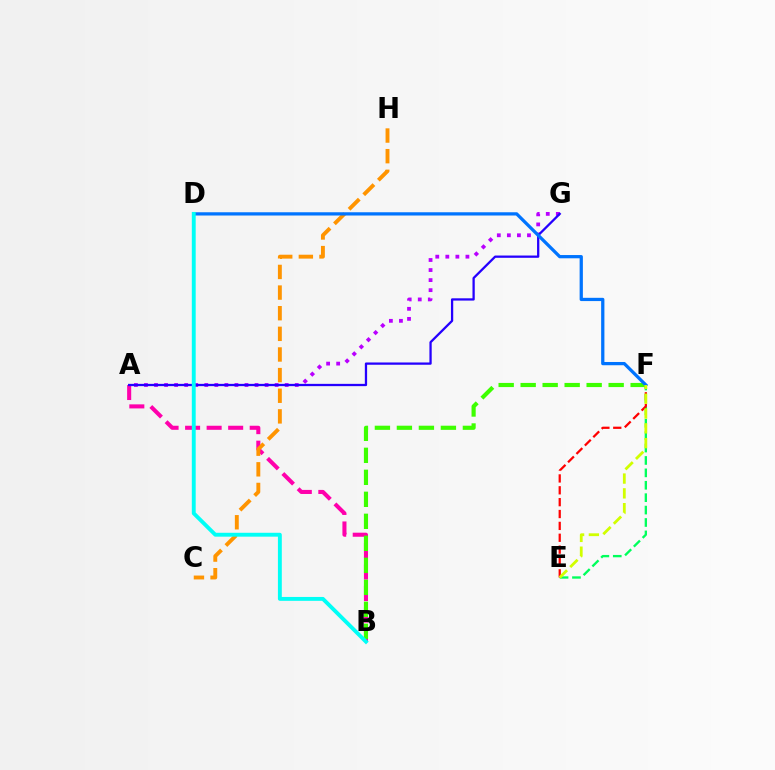{('A', 'B'): [{'color': '#ff00ac', 'line_style': 'dashed', 'thickness': 2.93}], ('E', 'F'): [{'color': '#00ff5c', 'line_style': 'dashed', 'thickness': 1.69}, {'color': '#ff0000', 'line_style': 'dashed', 'thickness': 1.61}, {'color': '#d1ff00', 'line_style': 'dashed', 'thickness': 2.01}], ('A', 'G'): [{'color': '#b900ff', 'line_style': 'dotted', 'thickness': 2.73}, {'color': '#2500ff', 'line_style': 'solid', 'thickness': 1.64}], ('B', 'F'): [{'color': '#3dff00', 'line_style': 'dashed', 'thickness': 2.99}], ('C', 'H'): [{'color': '#ff9400', 'line_style': 'dashed', 'thickness': 2.8}], ('D', 'F'): [{'color': '#0074ff', 'line_style': 'solid', 'thickness': 2.34}], ('B', 'D'): [{'color': '#00fff6', 'line_style': 'solid', 'thickness': 2.79}]}